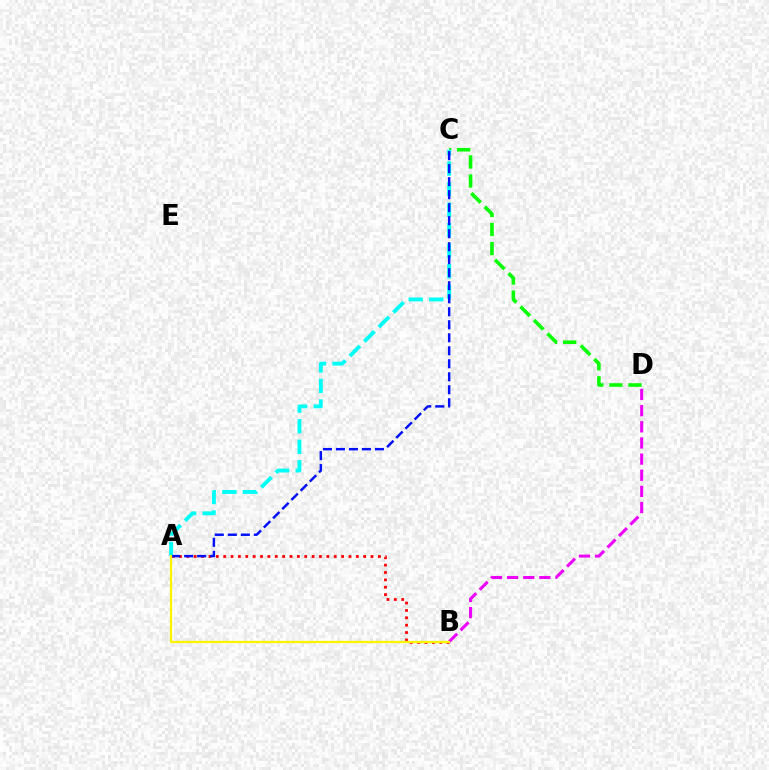{('C', 'D'): [{'color': '#08ff00', 'line_style': 'dashed', 'thickness': 2.6}], ('A', 'B'): [{'color': '#ff0000', 'line_style': 'dotted', 'thickness': 2.0}, {'color': '#fcf500', 'line_style': 'solid', 'thickness': 1.63}], ('A', 'C'): [{'color': '#00fff6', 'line_style': 'dashed', 'thickness': 2.79}, {'color': '#0010ff', 'line_style': 'dashed', 'thickness': 1.77}], ('B', 'D'): [{'color': '#ee00ff', 'line_style': 'dashed', 'thickness': 2.19}]}